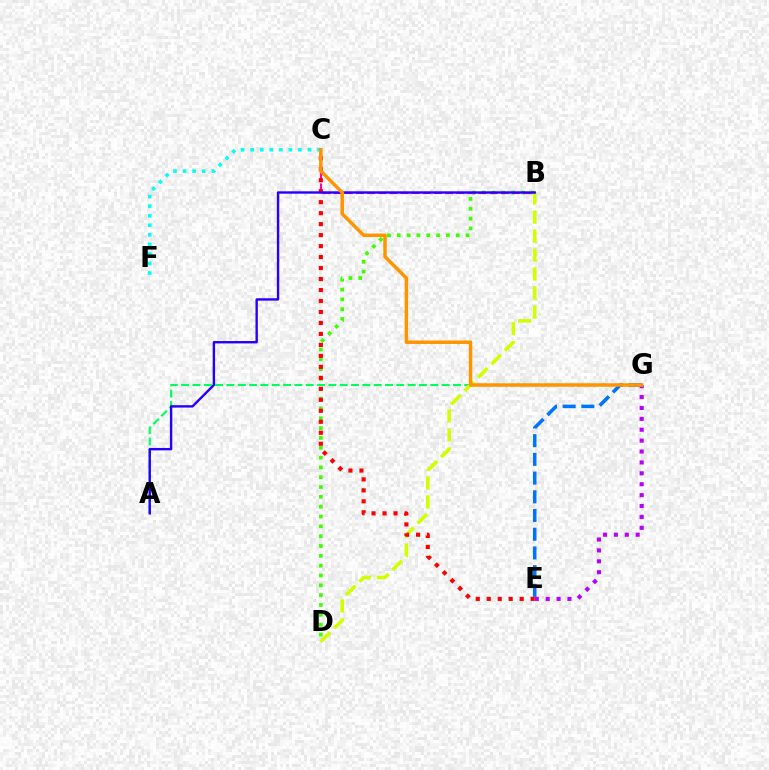{('B', 'D'): [{'color': '#3dff00', 'line_style': 'dotted', 'thickness': 2.67}, {'color': '#d1ff00', 'line_style': 'dashed', 'thickness': 2.58}], ('A', 'G'): [{'color': '#00ff5c', 'line_style': 'dashed', 'thickness': 1.54}], ('E', 'G'): [{'color': '#b900ff', 'line_style': 'dotted', 'thickness': 2.96}, {'color': '#0074ff', 'line_style': 'dashed', 'thickness': 2.54}], ('B', 'C'): [{'color': '#ff00ac', 'line_style': 'dashed', 'thickness': 1.51}], ('C', 'F'): [{'color': '#00fff6', 'line_style': 'dotted', 'thickness': 2.6}], ('C', 'E'): [{'color': '#ff0000', 'line_style': 'dotted', 'thickness': 2.98}], ('A', 'B'): [{'color': '#2500ff', 'line_style': 'solid', 'thickness': 1.72}], ('C', 'G'): [{'color': '#ff9400', 'line_style': 'solid', 'thickness': 2.5}]}